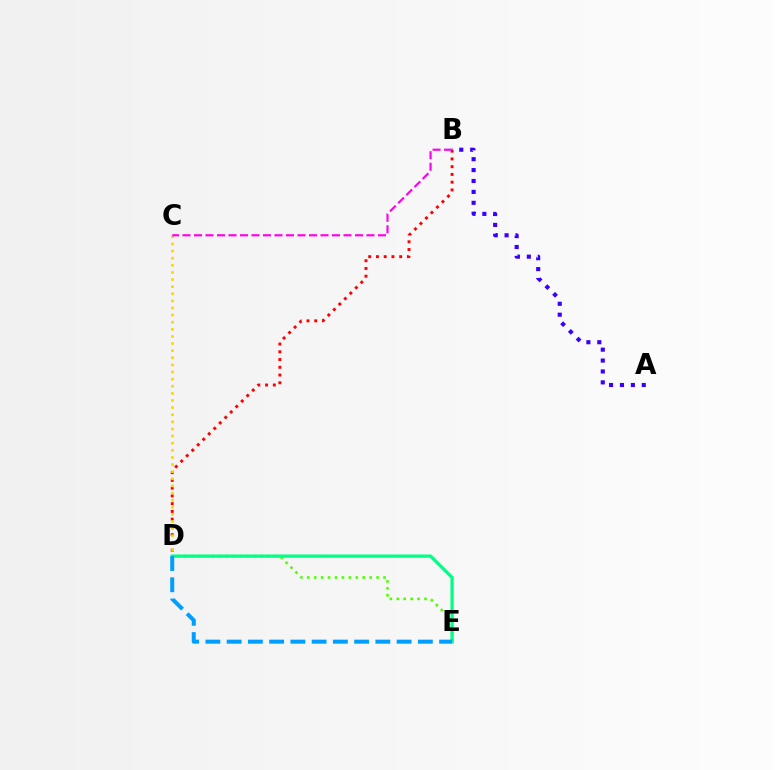{('B', 'D'): [{'color': '#ff0000', 'line_style': 'dotted', 'thickness': 2.11}], ('C', 'D'): [{'color': '#ffd500', 'line_style': 'dotted', 'thickness': 1.93}], ('D', 'E'): [{'color': '#4fff00', 'line_style': 'dotted', 'thickness': 1.88}, {'color': '#00ff86', 'line_style': 'solid', 'thickness': 2.35}, {'color': '#009eff', 'line_style': 'dashed', 'thickness': 2.89}], ('A', 'B'): [{'color': '#3700ff', 'line_style': 'dotted', 'thickness': 2.96}], ('B', 'C'): [{'color': '#ff00ed', 'line_style': 'dashed', 'thickness': 1.56}]}